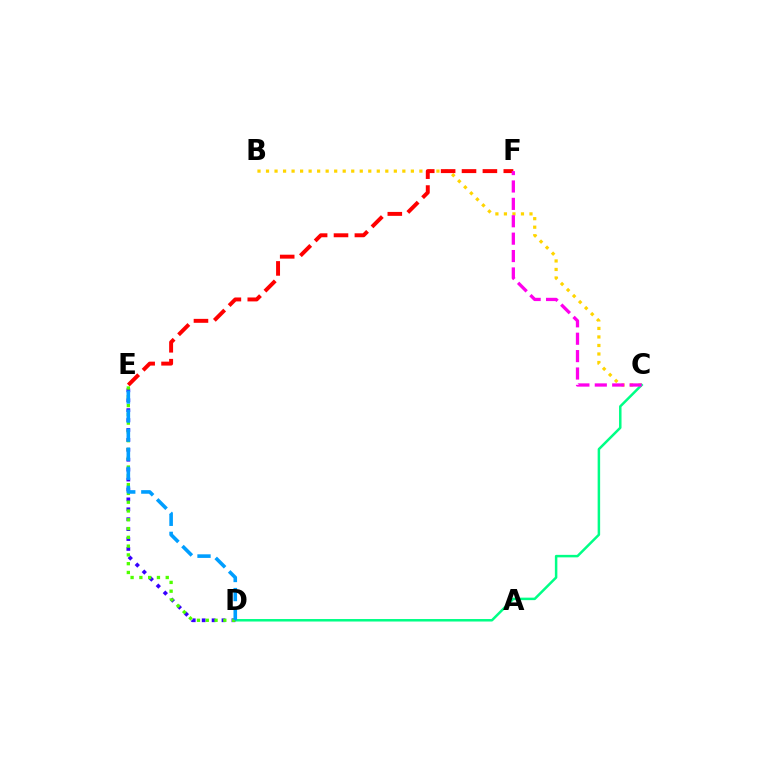{('B', 'C'): [{'color': '#ffd500', 'line_style': 'dotted', 'thickness': 2.32}], ('C', 'D'): [{'color': '#00ff86', 'line_style': 'solid', 'thickness': 1.8}], ('D', 'E'): [{'color': '#3700ff', 'line_style': 'dotted', 'thickness': 2.69}, {'color': '#4fff00', 'line_style': 'dotted', 'thickness': 2.39}, {'color': '#009eff', 'line_style': 'dashed', 'thickness': 2.59}], ('E', 'F'): [{'color': '#ff0000', 'line_style': 'dashed', 'thickness': 2.84}], ('C', 'F'): [{'color': '#ff00ed', 'line_style': 'dashed', 'thickness': 2.36}]}